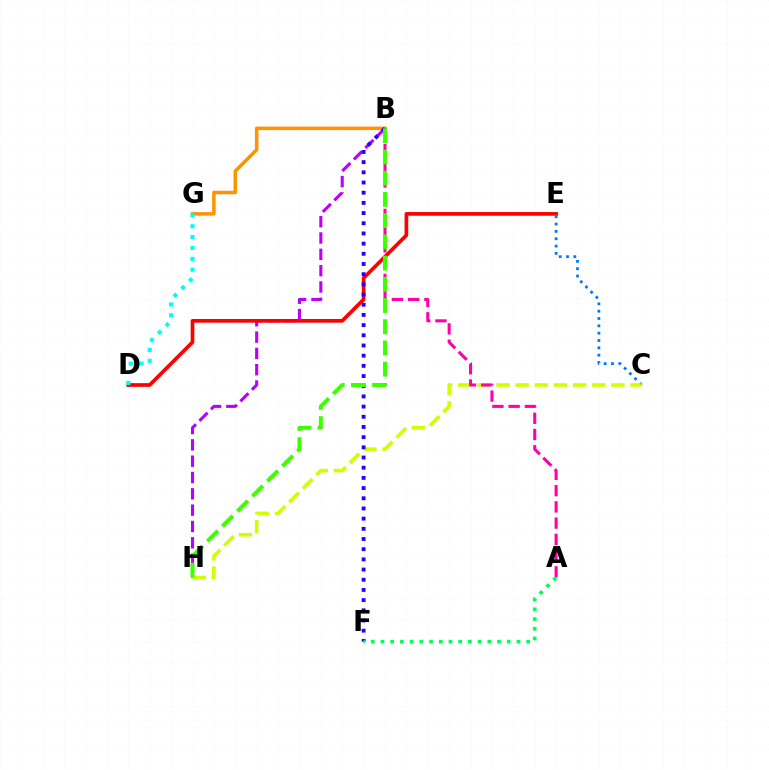{('B', 'G'): [{'color': '#ff9400', 'line_style': 'solid', 'thickness': 2.54}], ('B', 'H'): [{'color': '#b900ff', 'line_style': 'dashed', 'thickness': 2.22}, {'color': '#3dff00', 'line_style': 'dashed', 'thickness': 2.88}], ('D', 'E'): [{'color': '#ff0000', 'line_style': 'solid', 'thickness': 2.66}], ('C', 'E'): [{'color': '#0074ff', 'line_style': 'dotted', 'thickness': 1.99}], ('C', 'H'): [{'color': '#d1ff00', 'line_style': 'dashed', 'thickness': 2.6}], ('B', 'F'): [{'color': '#2500ff', 'line_style': 'dotted', 'thickness': 2.77}], ('A', 'B'): [{'color': '#ff00ac', 'line_style': 'dashed', 'thickness': 2.21}], ('A', 'F'): [{'color': '#00ff5c', 'line_style': 'dotted', 'thickness': 2.64}], ('D', 'G'): [{'color': '#00fff6', 'line_style': 'dotted', 'thickness': 2.96}]}